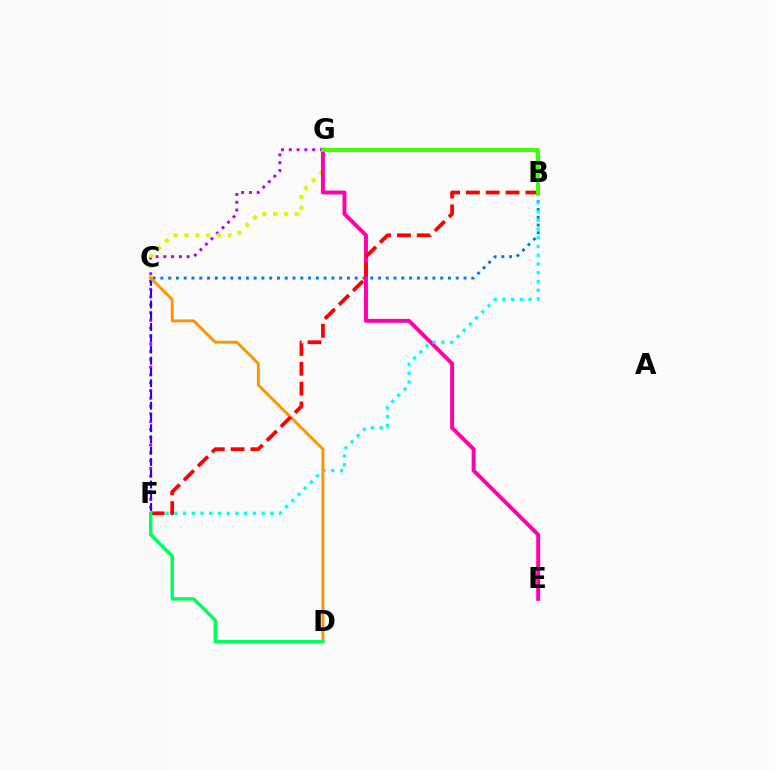{('F', 'G'): [{'color': '#b900ff', 'line_style': 'dotted', 'thickness': 2.12}], ('C', 'G'): [{'color': '#d1ff00', 'line_style': 'dotted', 'thickness': 2.94}], ('B', 'C'): [{'color': '#0074ff', 'line_style': 'dotted', 'thickness': 2.11}], ('E', 'G'): [{'color': '#ff00ac', 'line_style': 'solid', 'thickness': 2.83}], ('C', 'F'): [{'color': '#2500ff', 'line_style': 'dashed', 'thickness': 1.53}], ('B', 'F'): [{'color': '#00fff6', 'line_style': 'dotted', 'thickness': 2.37}, {'color': '#ff0000', 'line_style': 'dashed', 'thickness': 2.69}], ('C', 'D'): [{'color': '#ff9400', 'line_style': 'solid', 'thickness': 2.09}], ('B', 'G'): [{'color': '#3dff00', 'line_style': 'solid', 'thickness': 2.79}], ('D', 'F'): [{'color': '#00ff5c', 'line_style': 'solid', 'thickness': 2.47}]}